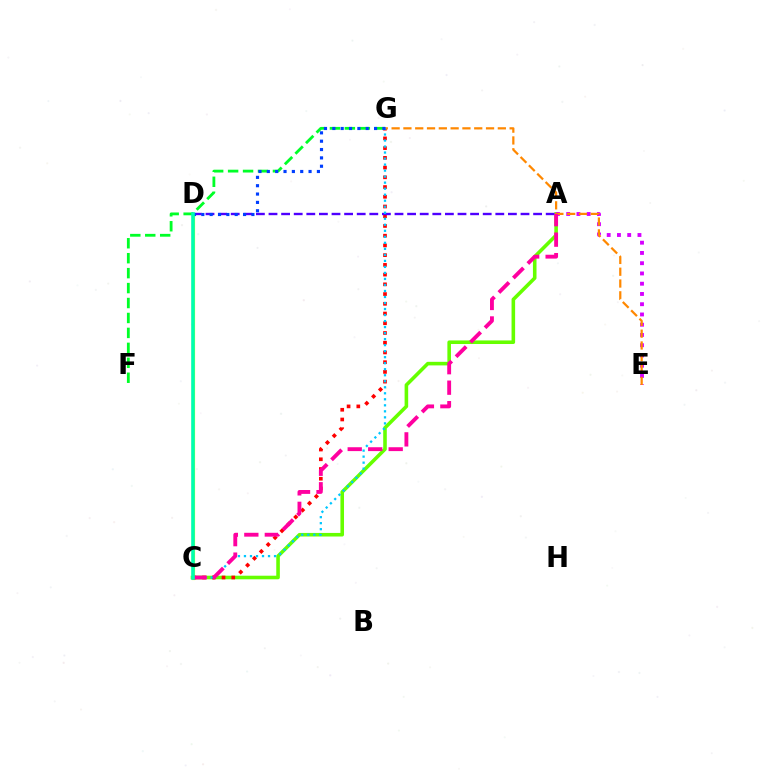{('A', 'C'): [{'color': '#66ff00', 'line_style': 'solid', 'thickness': 2.58}, {'color': '#ff00a0', 'line_style': 'dashed', 'thickness': 2.78}], ('C', 'D'): [{'color': '#eeff00', 'line_style': 'solid', 'thickness': 2.28}, {'color': '#00ffaf', 'line_style': 'solid', 'thickness': 2.59}], ('A', 'E'): [{'color': '#d600ff', 'line_style': 'dotted', 'thickness': 2.79}], ('C', 'G'): [{'color': '#ff0000', 'line_style': 'dotted', 'thickness': 2.64}, {'color': '#00c7ff', 'line_style': 'dotted', 'thickness': 1.64}], ('E', 'G'): [{'color': '#ff8800', 'line_style': 'dashed', 'thickness': 1.6}], ('F', 'G'): [{'color': '#00ff27', 'line_style': 'dashed', 'thickness': 2.03}], ('A', 'D'): [{'color': '#4f00ff', 'line_style': 'dashed', 'thickness': 1.71}], ('D', 'G'): [{'color': '#003fff', 'line_style': 'dotted', 'thickness': 2.27}]}